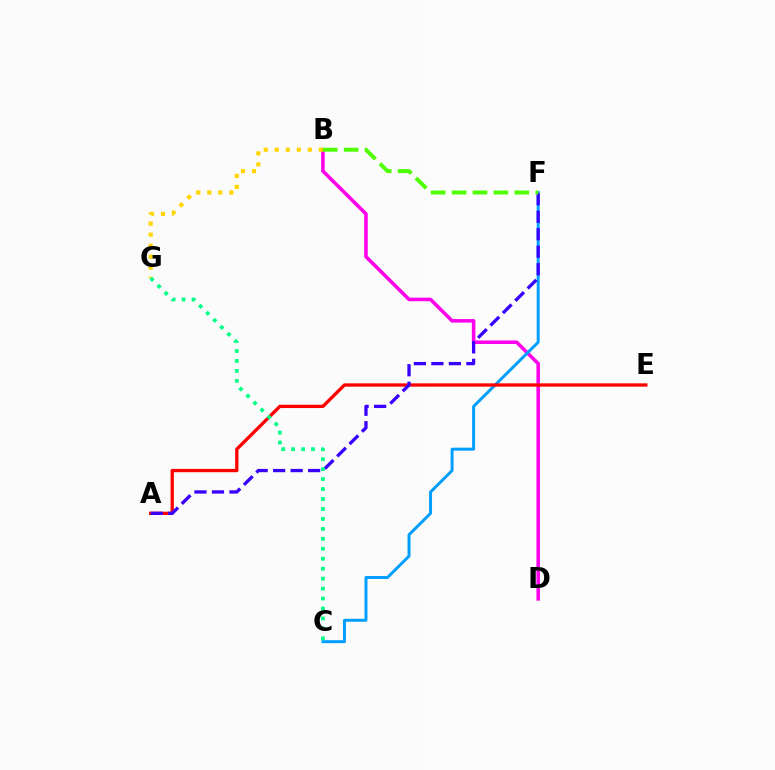{('B', 'D'): [{'color': '#ff00ed', 'line_style': 'solid', 'thickness': 2.56}], ('C', 'F'): [{'color': '#009eff', 'line_style': 'solid', 'thickness': 2.13}], ('A', 'E'): [{'color': '#ff0000', 'line_style': 'solid', 'thickness': 2.38}], ('A', 'F'): [{'color': '#3700ff', 'line_style': 'dashed', 'thickness': 2.38}], ('B', 'G'): [{'color': '#ffd500', 'line_style': 'dotted', 'thickness': 2.99}], ('C', 'G'): [{'color': '#00ff86', 'line_style': 'dotted', 'thickness': 2.7}], ('B', 'F'): [{'color': '#4fff00', 'line_style': 'dashed', 'thickness': 2.84}]}